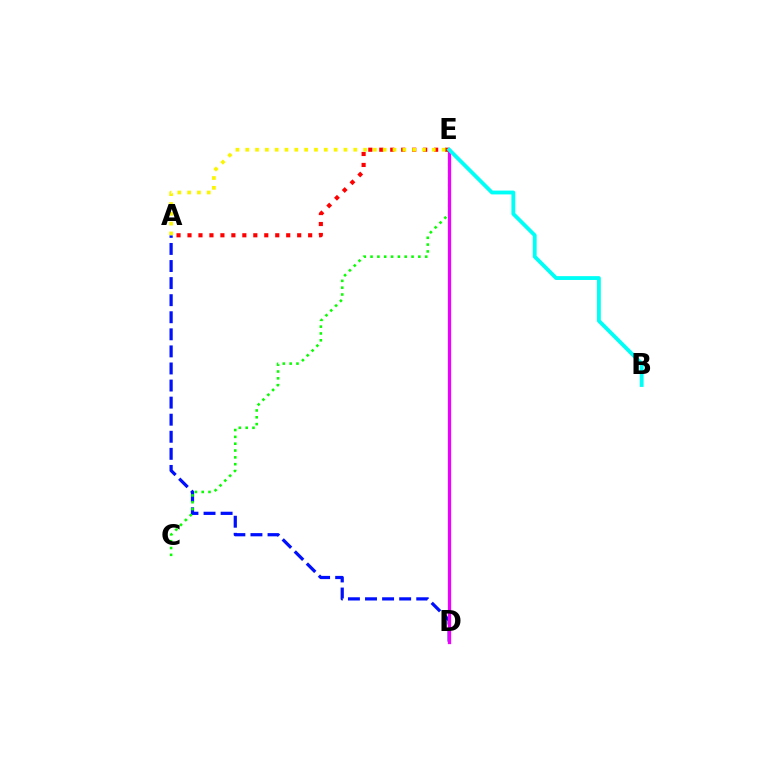{('A', 'D'): [{'color': '#0010ff', 'line_style': 'dashed', 'thickness': 2.32}], ('C', 'E'): [{'color': '#08ff00', 'line_style': 'dotted', 'thickness': 1.86}], ('D', 'E'): [{'color': '#ee00ff', 'line_style': 'solid', 'thickness': 2.35}], ('A', 'E'): [{'color': '#ff0000', 'line_style': 'dotted', 'thickness': 2.98}, {'color': '#fcf500', 'line_style': 'dotted', 'thickness': 2.67}], ('B', 'E'): [{'color': '#00fff6', 'line_style': 'solid', 'thickness': 2.76}]}